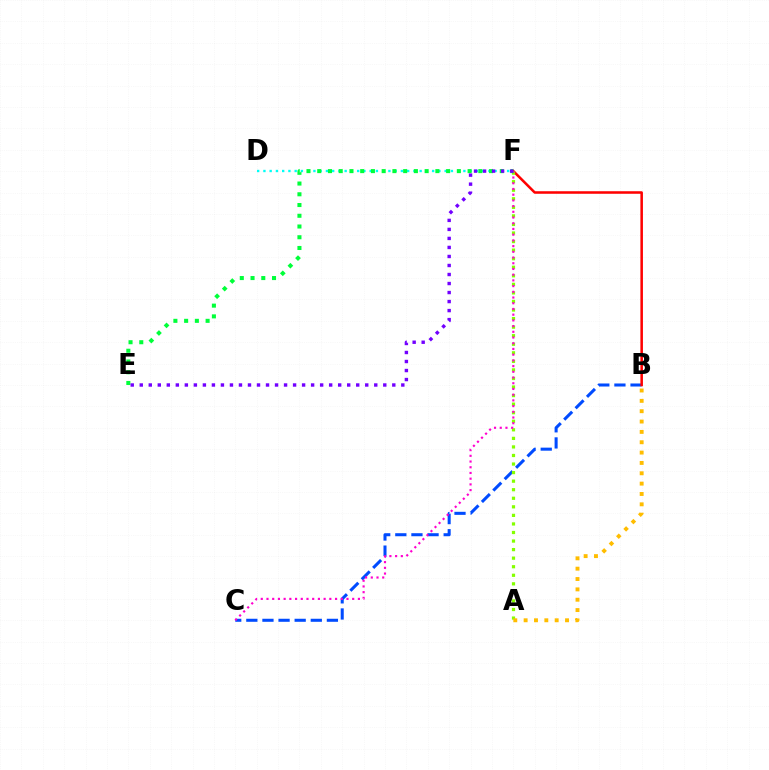{('B', 'C'): [{'color': '#004bff', 'line_style': 'dashed', 'thickness': 2.19}], ('B', 'F'): [{'color': '#ff0000', 'line_style': 'solid', 'thickness': 1.83}], ('D', 'F'): [{'color': '#00fff6', 'line_style': 'dotted', 'thickness': 1.7}], ('A', 'F'): [{'color': '#84ff00', 'line_style': 'dotted', 'thickness': 2.32}], ('C', 'F'): [{'color': '#ff00cf', 'line_style': 'dotted', 'thickness': 1.55}], ('E', 'F'): [{'color': '#00ff39', 'line_style': 'dotted', 'thickness': 2.92}, {'color': '#7200ff', 'line_style': 'dotted', 'thickness': 2.45}], ('A', 'B'): [{'color': '#ffbd00', 'line_style': 'dotted', 'thickness': 2.81}]}